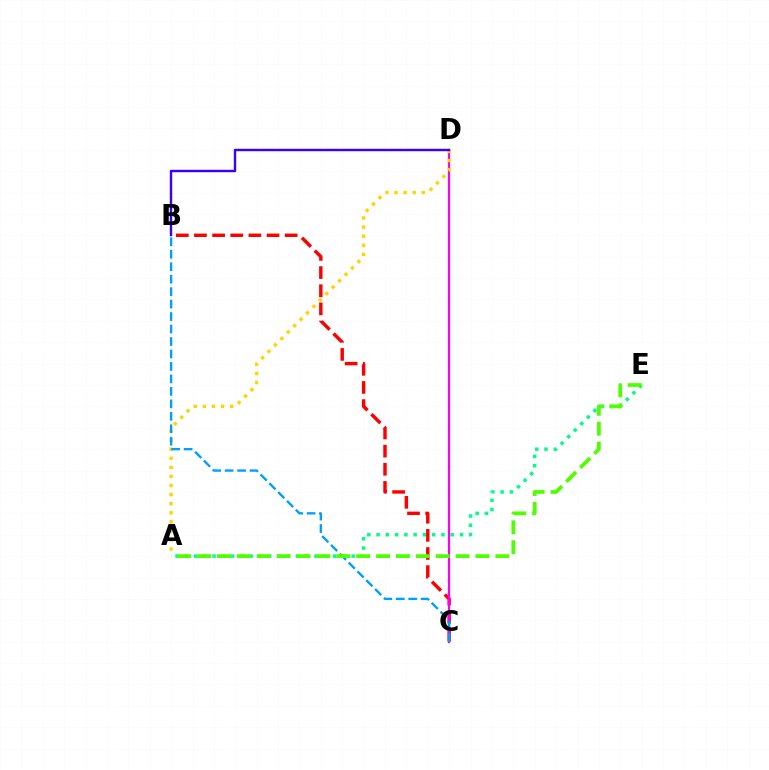{('A', 'E'): [{'color': '#00ff86', 'line_style': 'dotted', 'thickness': 2.52}, {'color': '#4fff00', 'line_style': 'dashed', 'thickness': 2.7}], ('B', 'C'): [{'color': '#ff0000', 'line_style': 'dashed', 'thickness': 2.46}, {'color': '#009eff', 'line_style': 'dashed', 'thickness': 1.69}], ('C', 'D'): [{'color': '#ff00ed', 'line_style': 'solid', 'thickness': 1.6}], ('A', 'D'): [{'color': '#ffd500', 'line_style': 'dotted', 'thickness': 2.47}], ('B', 'D'): [{'color': '#3700ff', 'line_style': 'solid', 'thickness': 1.74}]}